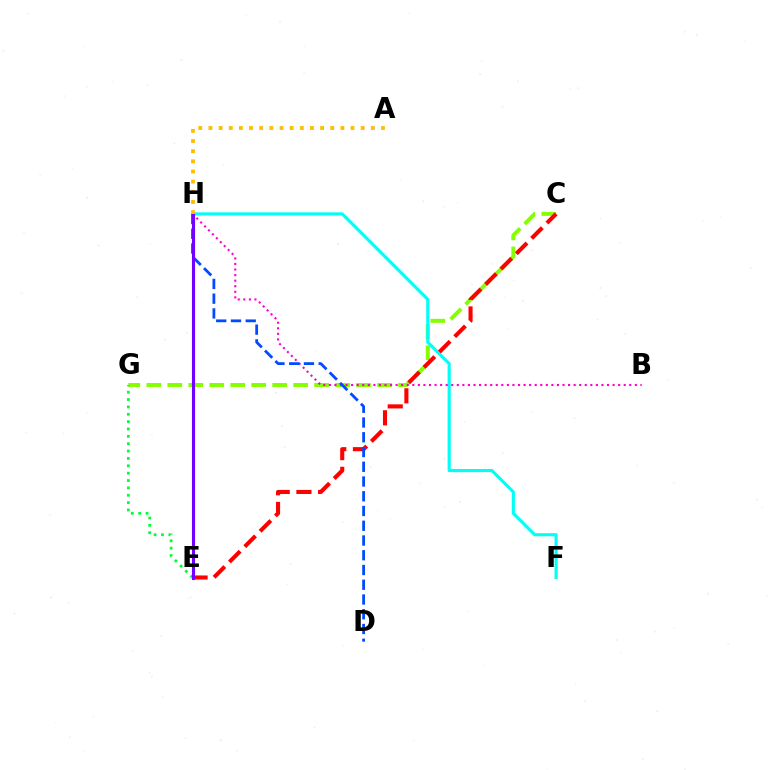{('C', 'G'): [{'color': '#84ff00', 'line_style': 'dashed', 'thickness': 2.85}], ('F', 'H'): [{'color': '#00fff6', 'line_style': 'solid', 'thickness': 2.25}], ('B', 'H'): [{'color': '#ff00cf', 'line_style': 'dotted', 'thickness': 1.51}], ('C', 'E'): [{'color': '#ff0000', 'line_style': 'dashed', 'thickness': 2.95}], ('D', 'H'): [{'color': '#004bff', 'line_style': 'dashed', 'thickness': 2.0}], ('E', 'G'): [{'color': '#00ff39', 'line_style': 'dotted', 'thickness': 2.0}], ('E', 'H'): [{'color': '#7200ff', 'line_style': 'solid', 'thickness': 2.23}], ('A', 'H'): [{'color': '#ffbd00', 'line_style': 'dotted', 'thickness': 2.76}]}